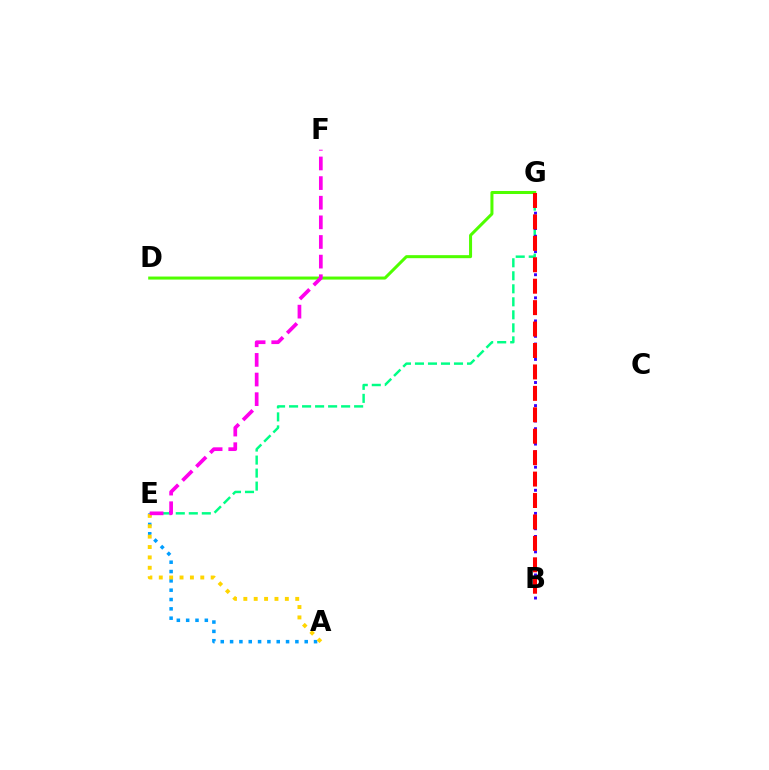{('E', 'G'): [{'color': '#00ff86', 'line_style': 'dashed', 'thickness': 1.77}], ('B', 'G'): [{'color': '#3700ff', 'line_style': 'dotted', 'thickness': 2.09}, {'color': '#ff0000', 'line_style': 'dashed', 'thickness': 2.91}], ('D', 'G'): [{'color': '#4fff00', 'line_style': 'solid', 'thickness': 2.18}], ('A', 'E'): [{'color': '#009eff', 'line_style': 'dotted', 'thickness': 2.53}, {'color': '#ffd500', 'line_style': 'dotted', 'thickness': 2.82}], ('E', 'F'): [{'color': '#ff00ed', 'line_style': 'dashed', 'thickness': 2.67}]}